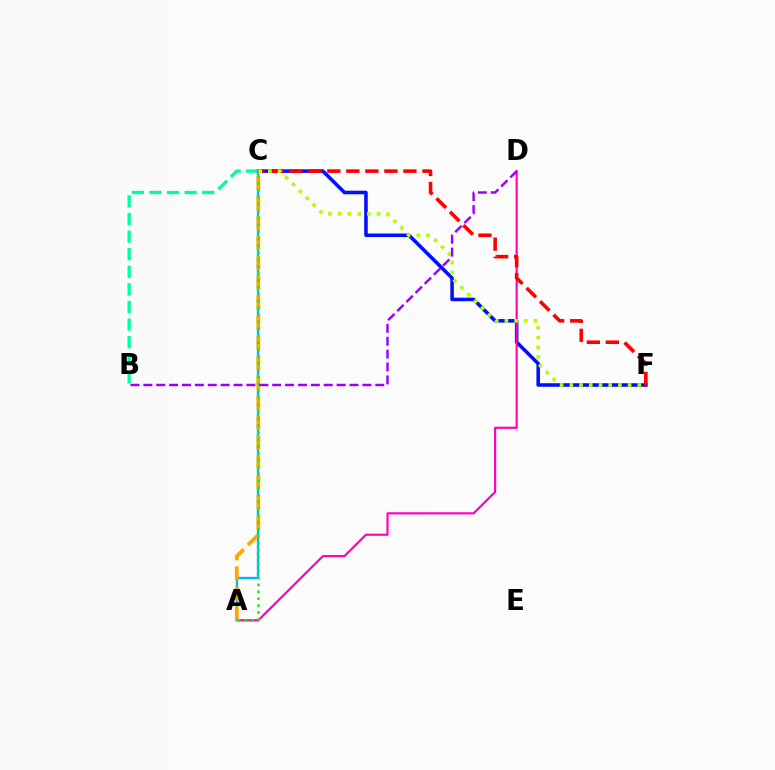{('C', 'F'): [{'color': '#0010ff', 'line_style': 'solid', 'thickness': 2.56}, {'color': '#ff0000', 'line_style': 'dashed', 'thickness': 2.58}, {'color': '#b3ff00', 'line_style': 'dotted', 'thickness': 2.64}], ('B', 'C'): [{'color': '#00ff9d', 'line_style': 'dashed', 'thickness': 2.39}], ('A', 'D'): [{'color': '#ff00bd', 'line_style': 'solid', 'thickness': 1.56}], ('A', 'C'): [{'color': '#00b5ff', 'line_style': 'solid', 'thickness': 1.68}, {'color': '#ffa500', 'line_style': 'dashed', 'thickness': 2.71}, {'color': '#08ff00', 'line_style': 'dotted', 'thickness': 1.88}], ('B', 'D'): [{'color': '#9b00ff', 'line_style': 'dashed', 'thickness': 1.75}]}